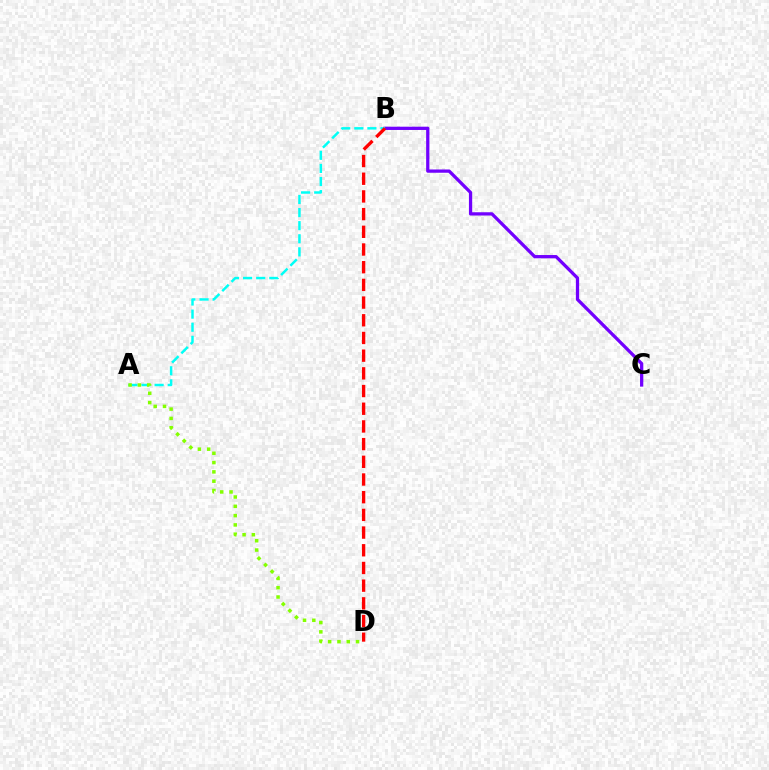{('B', 'C'): [{'color': '#7200ff', 'line_style': 'solid', 'thickness': 2.35}], ('A', 'B'): [{'color': '#00fff6', 'line_style': 'dashed', 'thickness': 1.78}], ('A', 'D'): [{'color': '#84ff00', 'line_style': 'dotted', 'thickness': 2.53}], ('B', 'D'): [{'color': '#ff0000', 'line_style': 'dashed', 'thickness': 2.4}]}